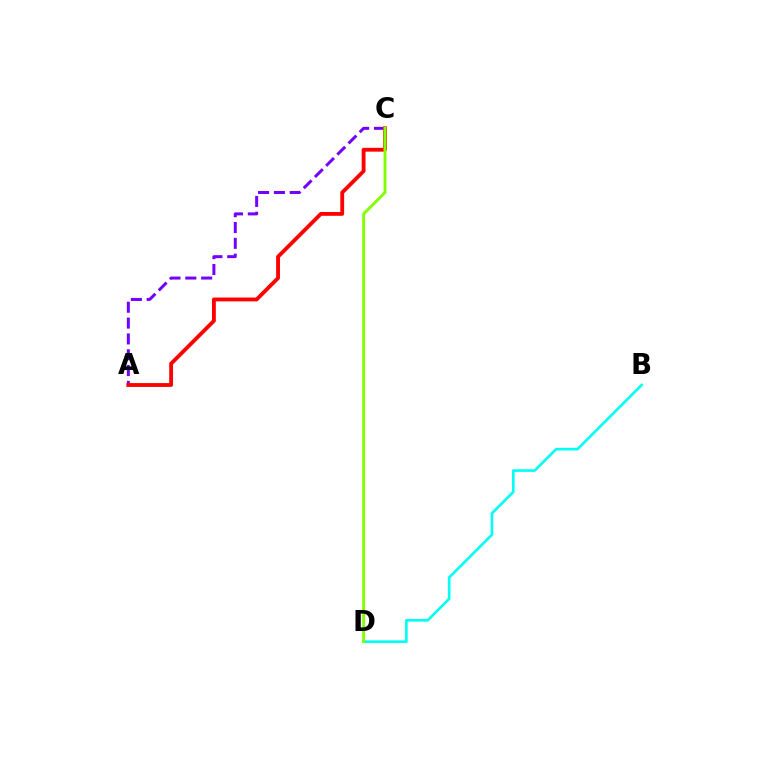{('B', 'D'): [{'color': '#00fff6', 'line_style': 'solid', 'thickness': 1.89}], ('A', 'C'): [{'color': '#7200ff', 'line_style': 'dashed', 'thickness': 2.15}, {'color': '#ff0000', 'line_style': 'solid', 'thickness': 2.76}], ('C', 'D'): [{'color': '#84ff00', 'line_style': 'solid', 'thickness': 2.1}]}